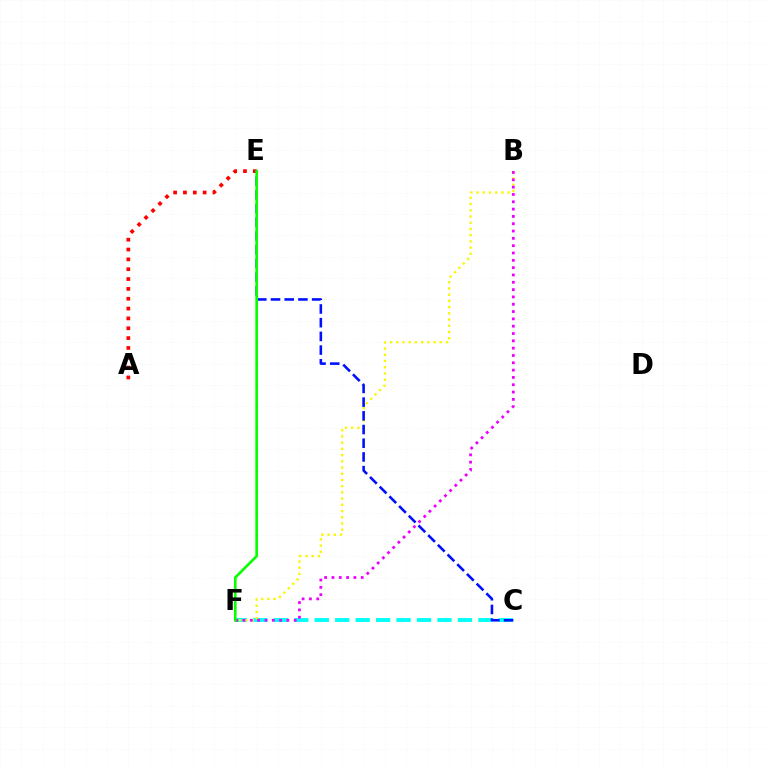{('C', 'F'): [{'color': '#00fff6', 'line_style': 'dashed', 'thickness': 2.78}], ('B', 'F'): [{'color': '#fcf500', 'line_style': 'dotted', 'thickness': 1.69}, {'color': '#ee00ff', 'line_style': 'dotted', 'thickness': 1.99}], ('A', 'E'): [{'color': '#ff0000', 'line_style': 'dotted', 'thickness': 2.67}], ('C', 'E'): [{'color': '#0010ff', 'line_style': 'dashed', 'thickness': 1.86}], ('E', 'F'): [{'color': '#08ff00', 'line_style': 'solid', 'thickness': 1.91}]}